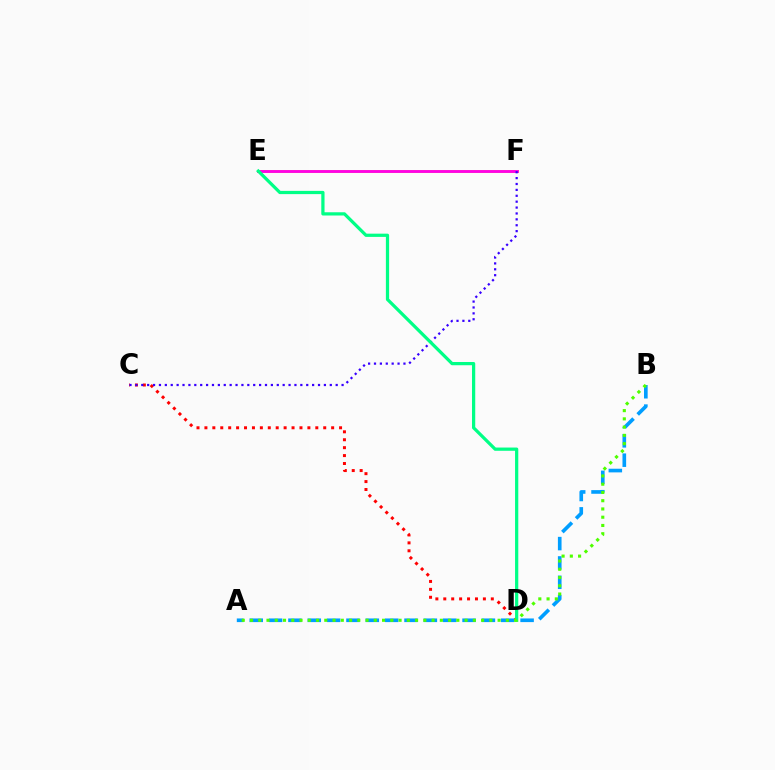{('E', 'F'): [{'color': '#ffd500', 'line_style': 'solid', 'thickness': 2.16}, {'color': '#ff00ed', 'line_style': 'solid', 'thickness': 2.03}], ('C', 'D'): [{'color': '#ff0000', 'line_style': 'dotted', 'thickness': 2.15}], ('A', 'B'): [{'color': '#009eff', 'line_style': 'dashed', 'thickness': 2.63}, {'color': '#4fff00', 'line_style': 'dotted', 'thickness': 2.24}], ('C', 'F'): [{'color': '#3700ff', 'line_style': 'dotted', 'thickness': 1.6}], ('D', 'E'): [{'color': '#00ff86', 'line_style': 'solid', 'thickness': 2.33}]}